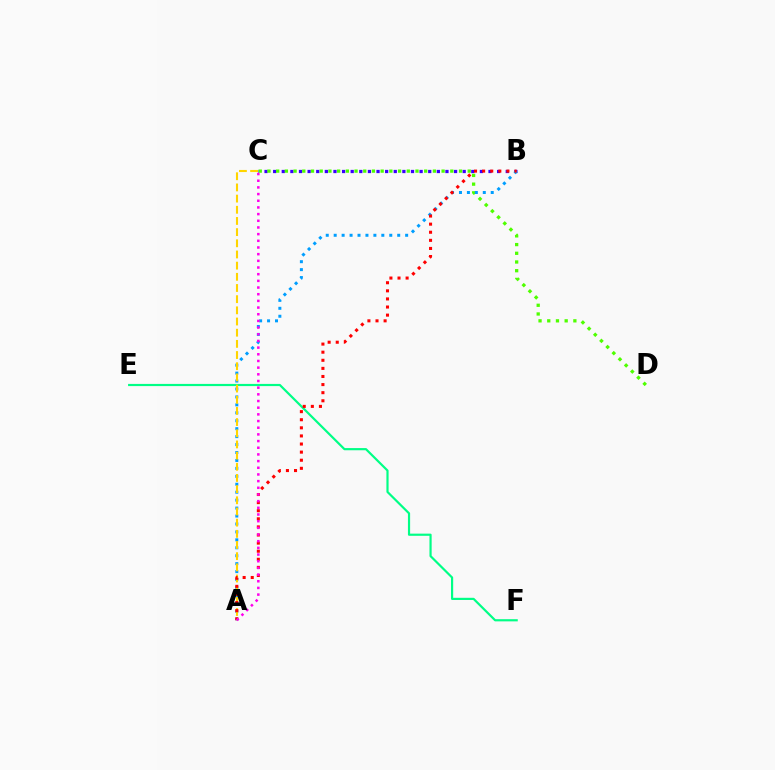{('E', 'F'): [{'color': '#00ff86', 'line_style': 'solid', 'thickness': 1.57}], ('B', 'C'): [{'color': '#3700ff', 'line_style': 'dotted', 'thickness': 2.34}], ('C', 'D'): [{'color': '#4fff00', 'line_style': 'dotted', 'thickness': 2.37}], ('A', 'B'): [{'color': '#009eff', 'line_style': 'dotted', 'thickness': 2.16}, {'color': '#ff0000', 'line_style': 'dotted', 'thickness': 2.2}], ('A', 'C'): [{'color': '#ffd500', 'line_style': 'dashed', 'thickness': 1.52}, {'color': '#ff00ed', 'line_style': 'dotted', 'thickness': 1.81}]}